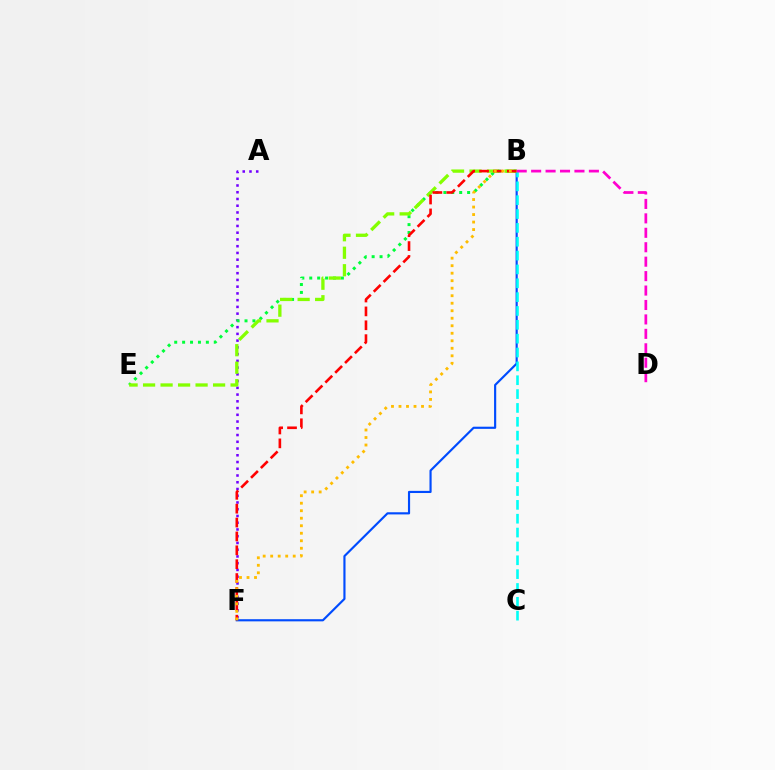{('B', 'F'): [{'color': '#004bff', 'line_style': 'solid', 'thickness': 1.55}, {'color': '#ff0000', 'line_style': 'dashed', 'thickness': 1.88}, {'color': '#ffbd00', 'line_style': 'dotted', 'thickness': 2.04}], ('A', 'F'): [{'color': '#7200ff', 'line_style': 'dotted', 'thickness': 1.83}], ('B', 'E'): [{'color': '#00ff39', 'line_style': 'dotted', 'thickness': 2.15}, {'color': '#84ff00', 'line_style': 'dashed', 'thickness': 2.38}], ('B', 'C'): [{'color': '#00fff6', 'line_style': 'dashed', 'thickness': 1.88}], ('B', 'D'): [{'color': '#ff00cf', 'line_style': 'dashed', 'thickness': 1.96}]}